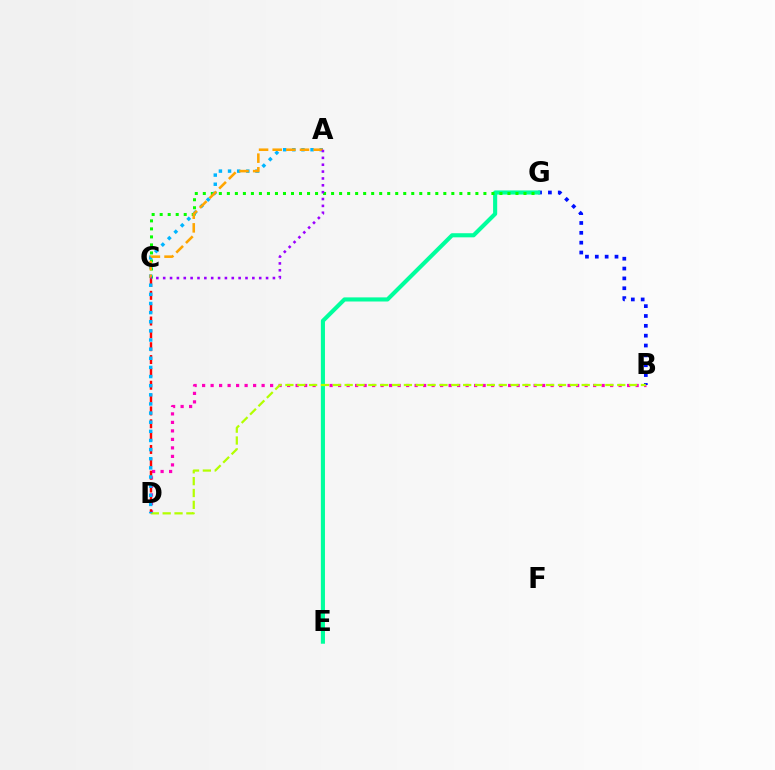{('B', 'D'): [{'color': '#ff00bd', 'line_style': 'dotted', 'thickness': 2.31}, {'color': '#b3ff00', 'line_style': 'dashed', 'thickness': 1.61}], ('B', 'G'): [{'color': '#0010ff', 'line_style': 'dotted', 'thickness': 2.68}], ('C', 'D'): [{'color': '#ff0000', 'line_style': 'dashed', 'thickness': 1.74}], ('E', 'G'): [{'color': '#00ff9d', 'line_style': 'solid', 'thickness': 2.96}], ('C', 'G'): [{'color': '#08ff00', 'line_style': 'dotted', 'thickness': 2.18}], ('A', 'D'): [{'color': '#00b5ff', 'line_style': 'dotted', 'thickness': 2.48}], ('A', 'C'): [{'color': '#ffa500', 'line_style': 'dashed', 'thickness': 1.85}, {'color': '#9b00ff', 'line_style': 'dotted', 'thickness': 1.86}]}